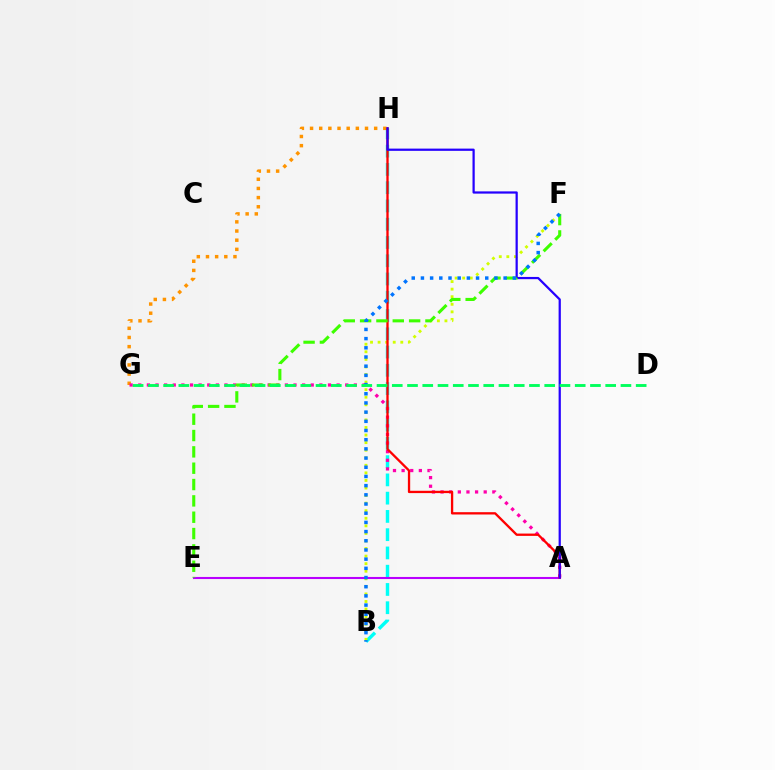{('B', 'H'): [{'color': '#00fff6', 'line_style': 'dashed', 'thickness': 2.48}], ('B', 'F'): [{'color': '#d1ff00', 'line_style': 'dotted', 'thickness': 2.06}, {'color': '#0074ff', 'line_style': 'dotted', 'thickness': 2.5}], ('A', 'E'): [{'color': '#b900ff', 'line_style': 'solid', 'thickness': 1.5}], ('G', 'H'): [{'color': '#ff9400', 'line_style': 'dotted', 'thickness': 2.49}], ('A', 'G'): [{'color': '#ff00ac', 'line_style': 'dotted', 'thickness': 2.34}], ('A', 'H'): [{'color': '#ff0000', 'line_style': 'solid', 'thickness': 1.67}, {'color': '#2500ff', 'line_style': 'solid', 'thickness': 1.61}], ('E', 'F'): [{'color': '#3dff00', 'line_style': 'dashed', 'thickness': 2.22}], ('D', 'G'): [{'color': '#00ff5c', 'line_style': 'dashed', 'thickness': 2.07}]}